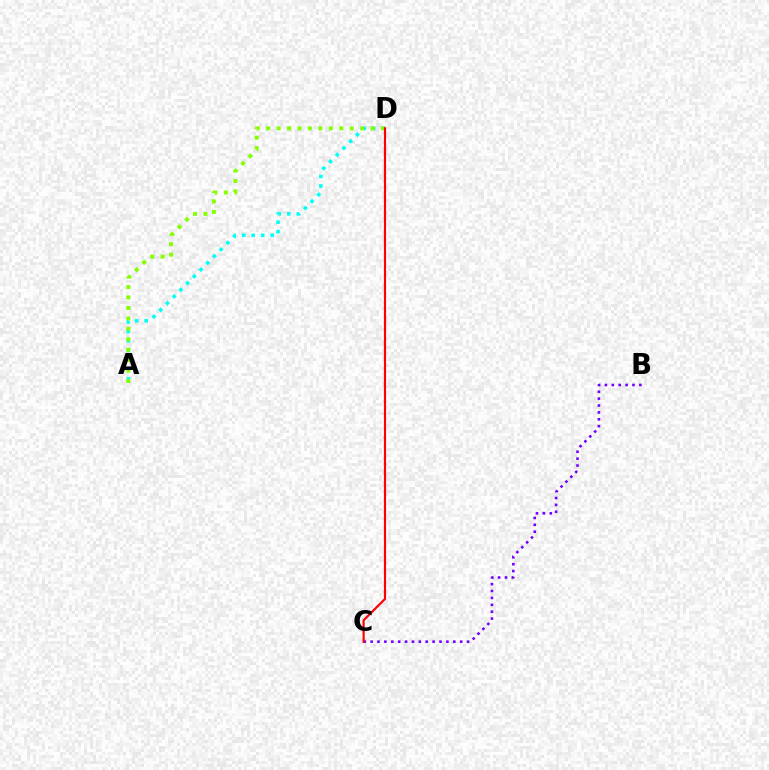{('B', 'C'): [{'color': '#7200ff', 'line_style': 'dotted', 'thickness': 1.87}], ('A', 'D'): [{'color': '#00fff6', 'line_style': 'dotted', 'thickness': 2.58}, {'color': '#84ff00', 'line_style': 'dotted', 'thickness': 2.84}], ('C', 'D'): [{'color': '#ff0000', 'line_style': 'solid', 'thickness': 1.57}]}